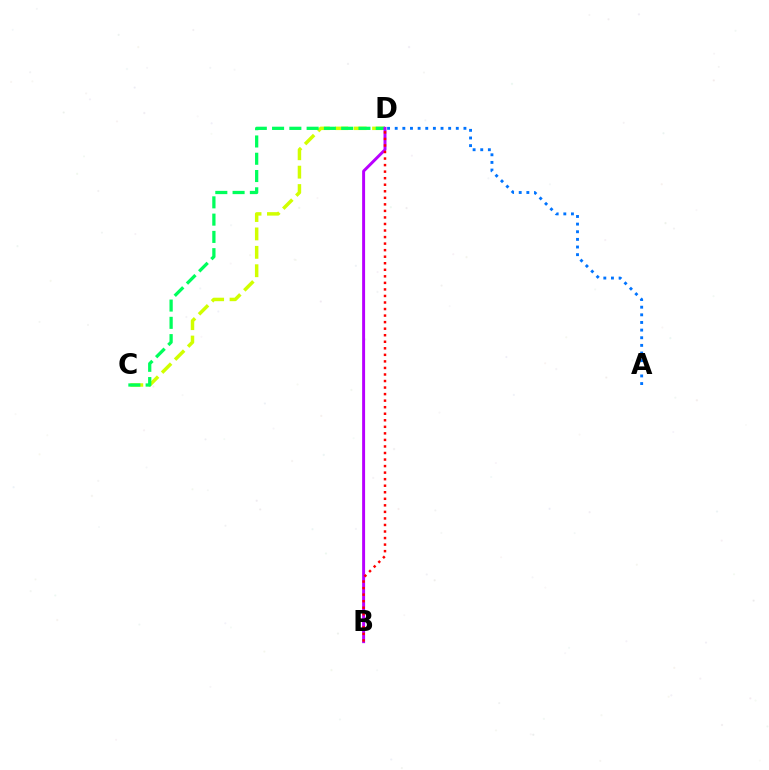{('A', 'D'): [{'color': '#0074ff', 'line_style': 'dotted', 'thickness': 2.07}], ('C', 'D'): [{'color': '#d1ff00', 'line_style': 'dashed', 'thickness': 2.5}, {'color': '#00ff5c', 'line_style': 'dashed', 'thickness': 2.35}], ('B', 'D'): [{'color': '#b900ff', 'line_style': 'solid', 'thickness': 2.12}, {'color': '#ff0000', 'line_style': 'dotted', 'thickness': 1.78}]}